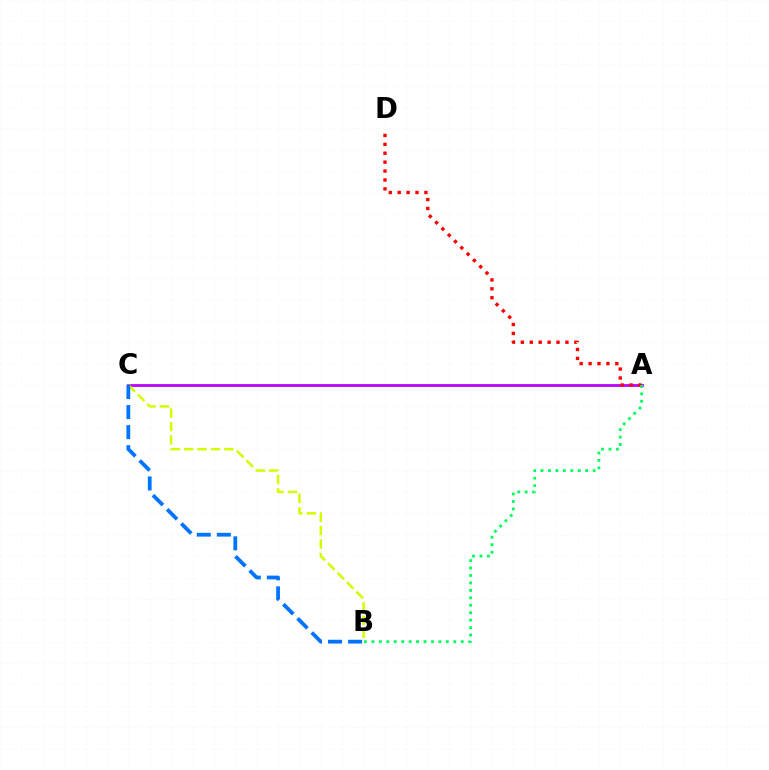{('A', 'C'): [{'color': '#b900ff', 'line_style': 'solid', 'thickness': 2.0}], ('B', 'C'): [{'color': '#d1ff00', 'line_style': 'dashed', 'thickness': 1.82}, {'color': '#0074ff', 'line_style': 'dashed', 'thickness': 2.73}], ('A', 'D'): [{'color': '#ff0000', 'line_style': 'dotted', 'thickness': 2.42}], ('A', 'B'): [{'color': '#00ff5c', 'line_style': 'dotted', 'thickness': 2.02}]}